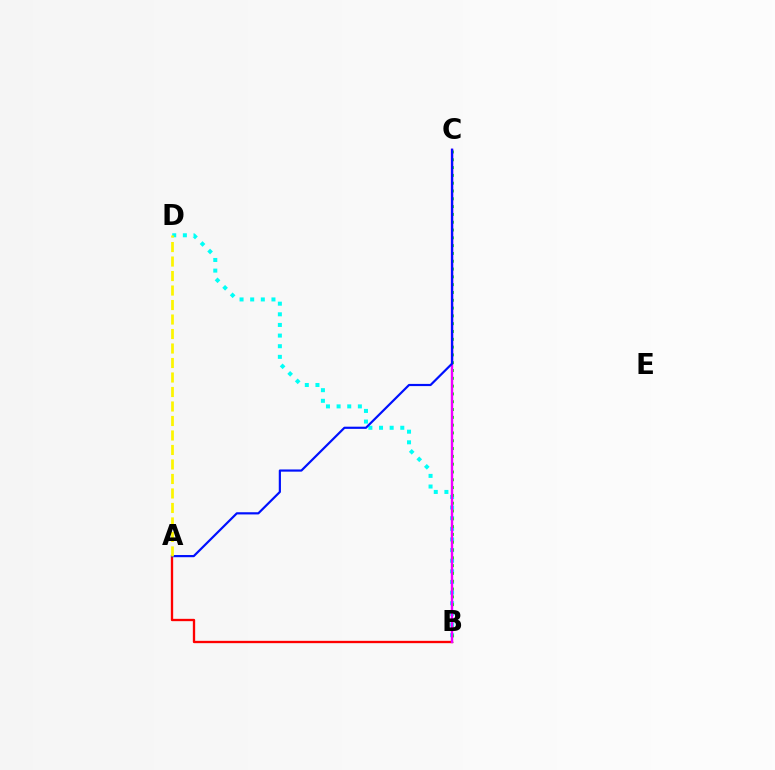{('B', 'D'): [{'color': '#00fff6', 'line_style': 'dotted', 'thickness': 2.89}], ('B', 'C'): [{'color': '#08ff00', 'line_style': 'dotted', 'thickness': 2.12}, {'color': '#ee00ff', 'line_style': 'solid', 'thickness': 1.73}], ('A', 'B'): [{'color': '#ff0000', 'line_style': 'solid', 'thickness': 1.68}], ('A', 'C'): [{'color': '#0010ff', 'line_style': 'solid', 'thickness': 1.58}], ('A', 'D'): [{'color': '#fcf500', 'line_style': 'dashed', 'thickness': 1.97}]}